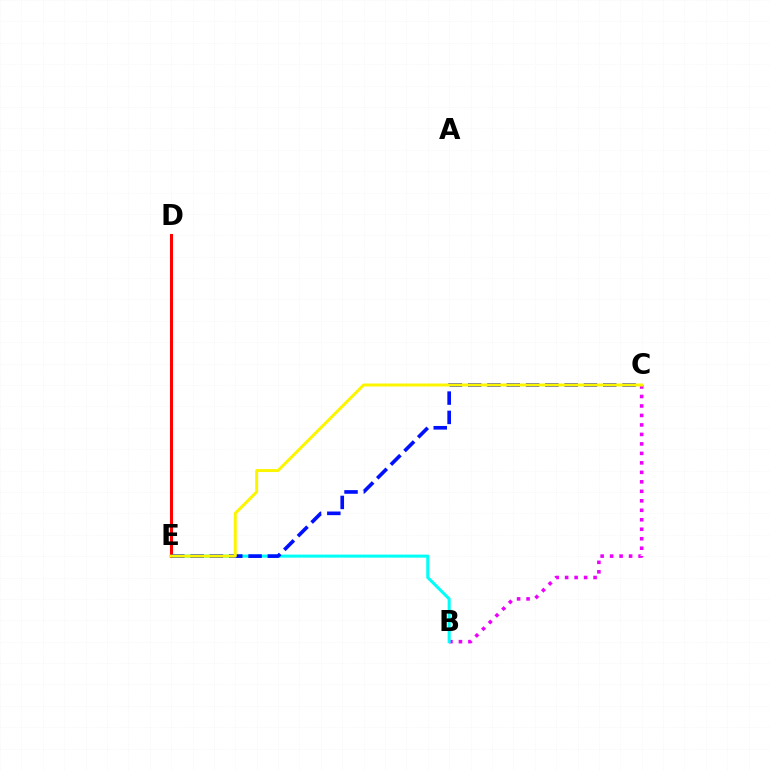{('B', 'C'): [{'color': '#ee00ff', 'line_style': 'dotted', 'thickness': 2.58}], ('D', 'E'): [{'color': '#08ff00', 'line_style': 'solid', 'thickness': 1.51}, {'color': '#ff0000', 'line_style': 'solid', 'thickness': 2.18}], ('B', 'E'): [{'color': '#00fff6', 'line_style': 'solid', 'thickness': 2.19}], ('C', 'E'): [{'color': '#0010ff', 'line_style': 'dashed', 'thickness': 2.62}, {'color': '#fcf500', 'line_style': 'solid', 'thickness': 2.14}]}